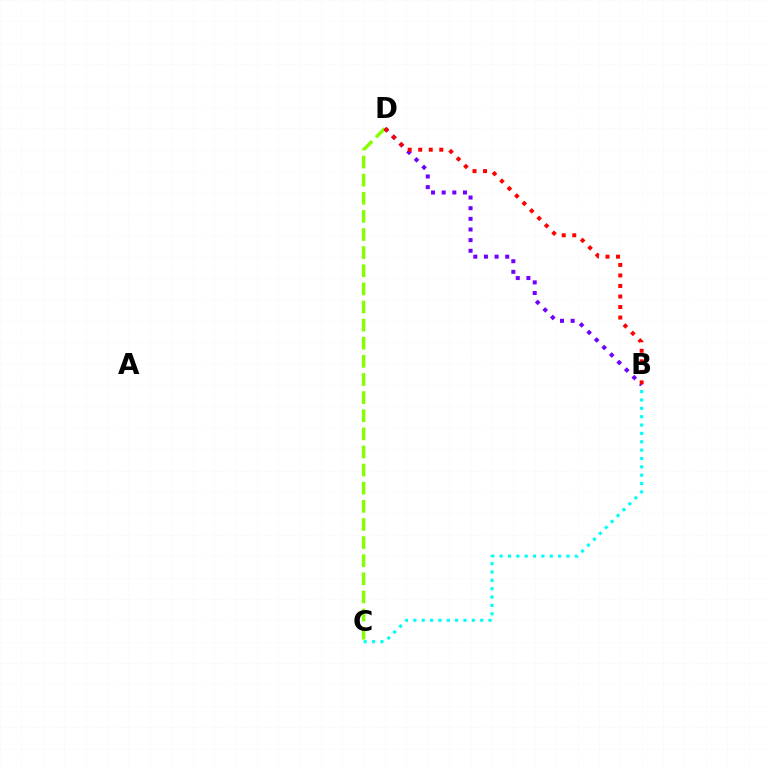{('C', 'D'): [{'color': '#84ff00', 'line_style': 'dashed', 'thickness': 2.46}], ('B', 'D'): [{'color': '#7200ff', 'line_style': 'dotted', 'thickness': 2.89}, {'color': '#ff0000', 'line_style': 'dotted', 'thickness': 2.86}], ('B', 'C'): [{'color': '#00fff6', 'line_style': 'dotted', 'thickness': 2.27}]}